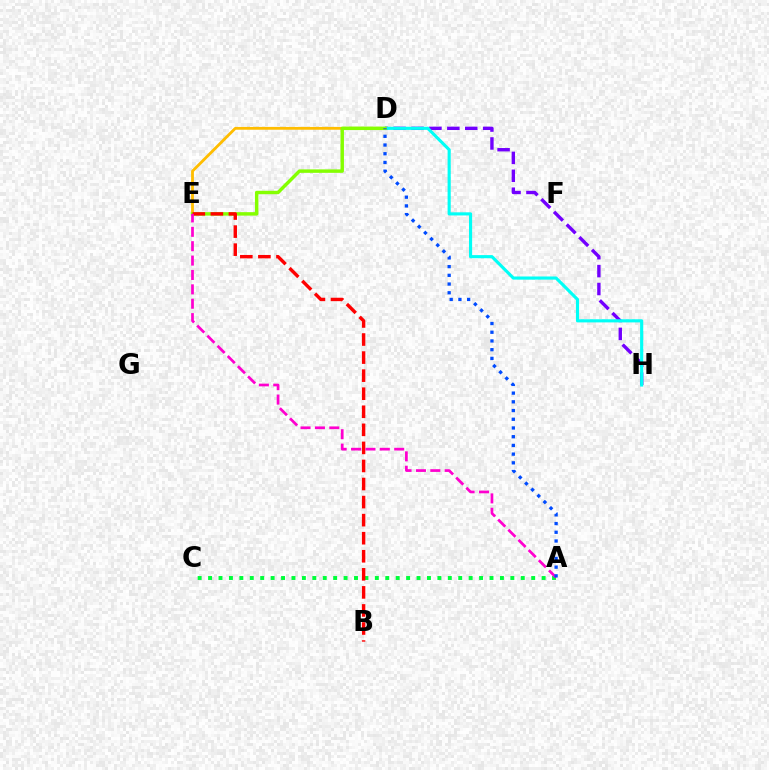{('A', 'C'): [{'color': '#00ff39', 'line_style': 'dotted', 'thickness': 2.83}], ('D', 'H'): [{'color': '#7200ff', 'line_style': 'dashed', 'thickness': 2.43}, {'color': '#00fff6', 'line_style': 'solid', 'thickness': 2.25}], ('D', 'E'): [{'color': '#ffbd00', 'line_style': 'solid', 'thickness': 2.02}, {'color': '#84ff00', 'line_style': 'solid', 'thickness': 2.48}], ('B', 'E'): [{'color': '#ff0000', 'line_style': 'dashed', 'thickness': 2.45}], ('A', 'E'): [{'color': '#ff00cf', 'line_style': 'dashed', 'thickness': 1.95}], ('A', 'D'): [{'color': '#004bff', 'line_style': 'dotted', 'thickness': 2.37}]}